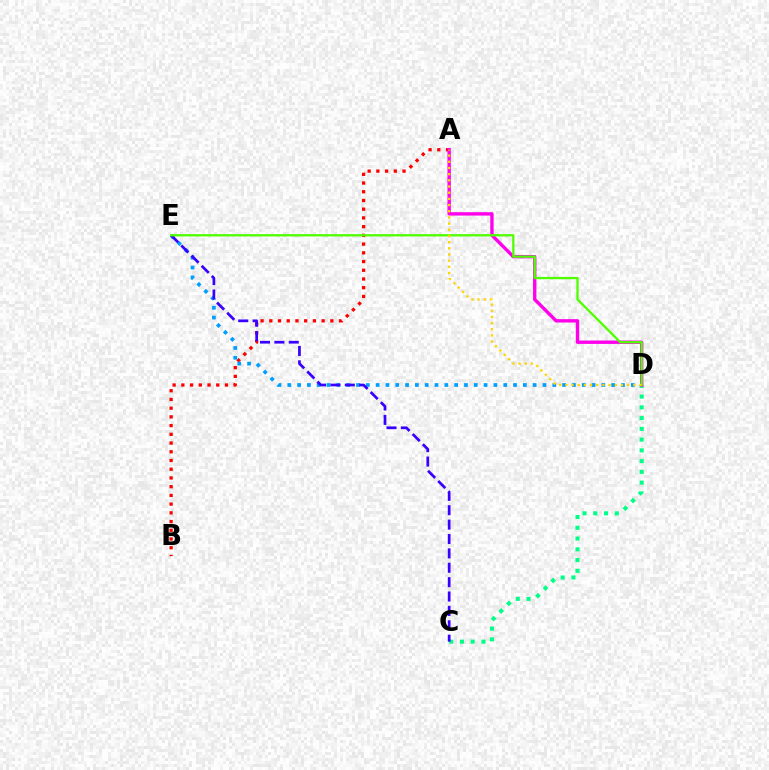{('C', 'D'): [{'color': '#00ff86', 'line_style': 'dotted', 'thickness': 2.92}], ('A', 'B'): [{'color': '#ff0000', 'line_style': 'dotted', 'thickness': 2.37}], ('D', 'E'): [{'color': '#009eff', 'line_style': 'dotted', 'thickness': 2.67}, {'color': '#4fff00', 'line_style': 'solid', 'thickness': 1.65}], ('A', 'D'): [{'color': '#ff00ed', 'line_style': 'solid', 'thickness': 2.43}, {'color': '#ffd500', 'line_style': 'dotted', 'thickness': 1.68}], ('C', 'E'): [{'color': '#3700ff', 'line_style': 'dashed', 'thickness': 1.95}]}